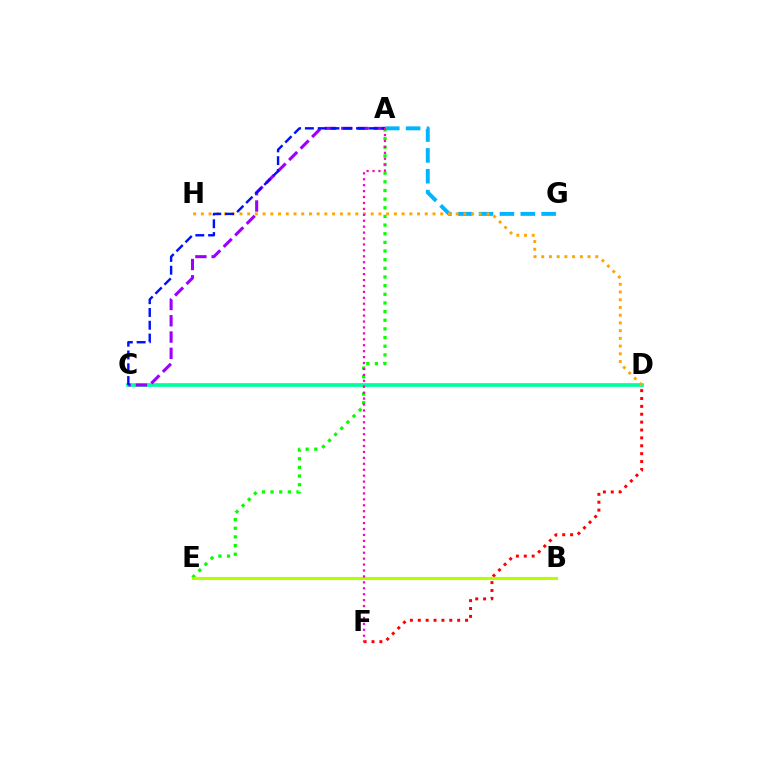{('D', 'F'): [{'color': '#ff0000', 'line_style': 'dotted', 'thickness': 2.14}], ('A', 'G'): [{'color': '#00b5ff', 'line_style': 'dashed', 'thickness': 2.83}], ('A', 'E'): [{'color': '#08ff00', 'line_style': 'dotted', 'thickness': 2.35}], ('B', 'E'): [{'color': '#b3ff00', 'line_style': 'solid', 'thickness': 2.25}], ('C', 'D'): [{'color': '#00ff9d', 'line_style': 'solid', 'thickness': 2.66}], ('A', 'C'): [{'color': '#9b00ff', 'line_style': 'dashed', 'thickness': 2.21}, {'color': '#0010ff', 'line_style': 'dashed', 'thickness': 1.74}], ('D', 'H'): [{'color': '#ffa500', 'line_style': 'dotted', 'thickness': 2.1}], ('A', 'F'): [{'color': '#ff00bd', 'line_style': 'dotted', 'thickness': 1.61}]}